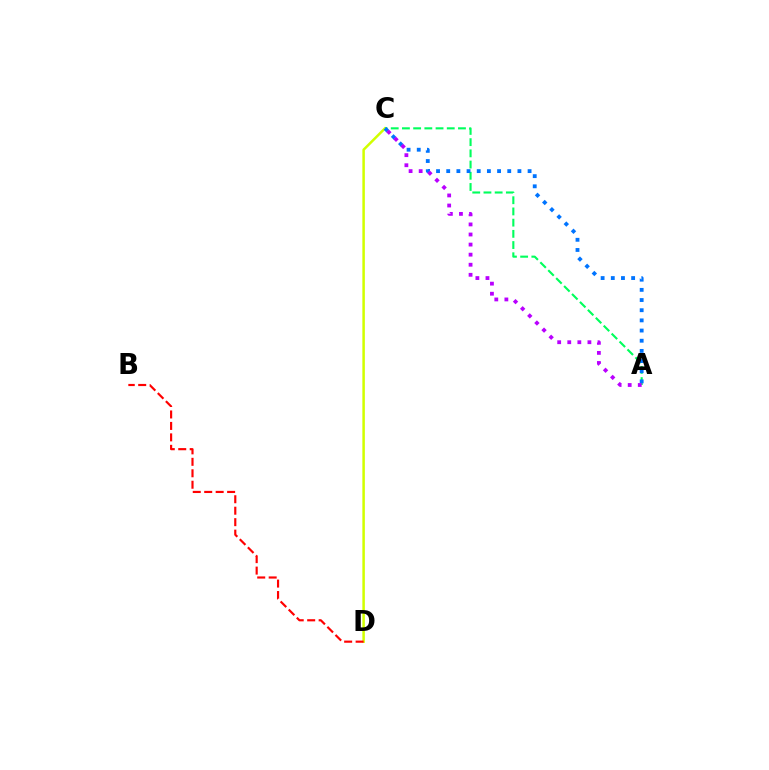{('C', 'D'): [{'color': '#d1ff00', 'line_style': 'solid', 'thickness': 1.81}], ('A', 'C'): [{'color': '#00ff5c', 'line_style': 'dashed', 'thickness': 1.52}, {'color': '#0074ff', 'line_style': 'dotted', 'thickness': 2.76}, {'color': '#b900ff', 'line_style': 'dotted', 'thickness': 2.74}], ('B', 'D'): [{'color': '#ff0000', 'line_style': 'dashed', 'thickness': 1.56}]}